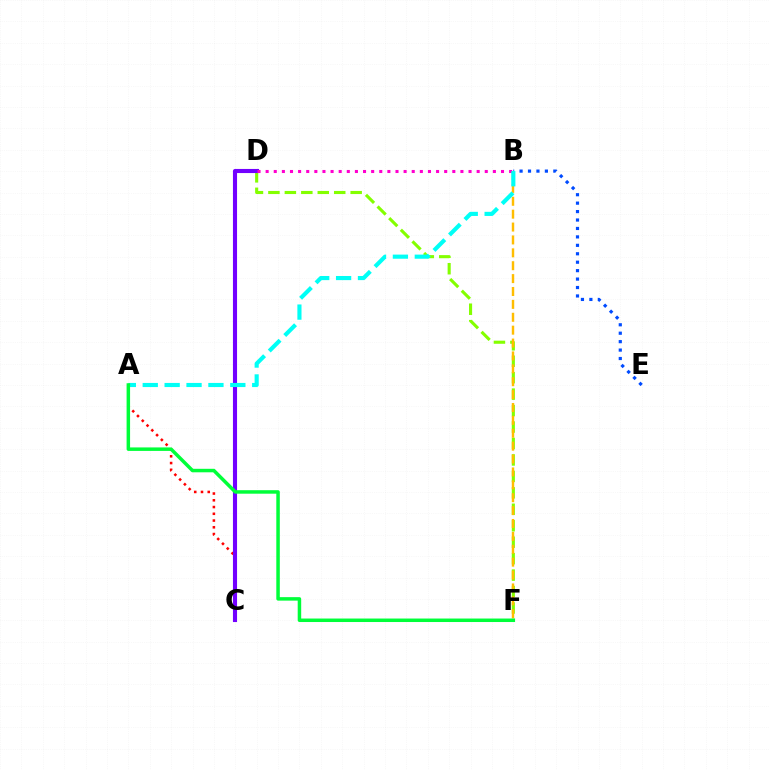{('D', 'F'): [{'color': '#84ff00', 'line_style': 'dashed', 'thickness': 2.23}], ('B', 'E'): [{'color': '#004bff', 'line_style': 'dotted', 'thickness': 2.29}], ('A', 'C'): [{'color': '#ff0000', 'line_style': 'dotted', 'thickness': 1.83}], ('B', 'F'): [{'color': '#ffbd00', 'line_style': 'dashed', 'thickness': 1.75}], ('C', 'D'): [{'color': '#7200ff', 'line_style': 'solid', 'thickness': 2.95}], ('B', 'D'): [{'color': '#ff00cf', 'line_style': 'dotted', 'thickness': 2.21}], ('A', 'B'): [{'color': '#00fff6', 'line_style': 'dashed', 'thickness': 2.97}], ('A', 'F'): [{'color': '#00ff39', 'line_style': 'solid', 'thickness': 2.51}]}